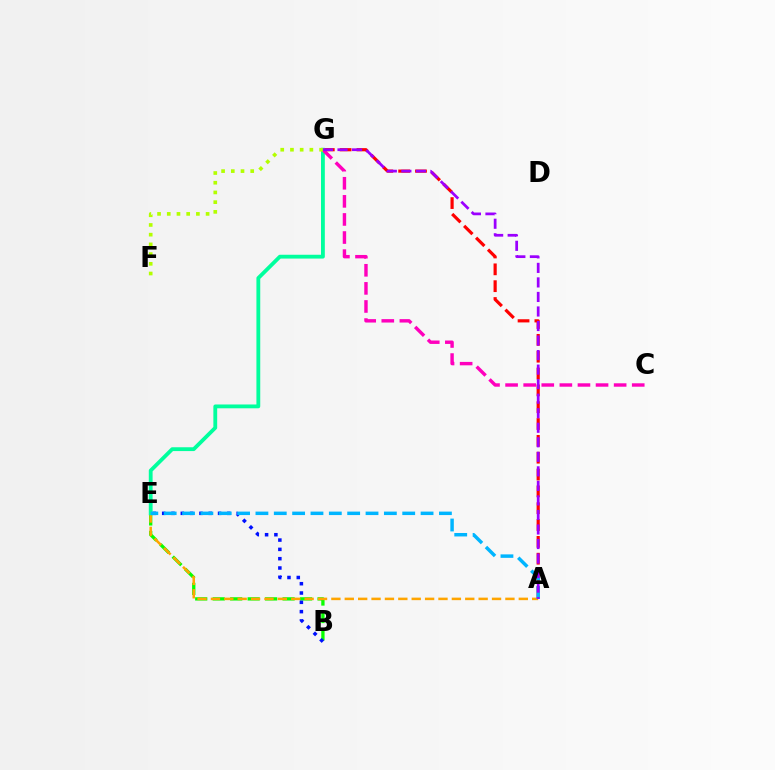{('A', 'G'): [{'color': '#ff0000', 'line_style': 'dashed', 'thickness': 2.29}, {'color': '#9b00ff', 'line_style': 'dashed', 'thickness': 1.97}], ('B', 'E'): [{'color': '#08ff00', 'line_style': 'dashed', 'thickness': 2.37}, {'color': '#0010ff', 'line_style': 'dotted', 'thickness': 2.53}], ('A', 'E'): [{'color': '#ffa500', 'line_style': 'dashed', 'thickness': 1.82}, {'color': '#00b5ff', 'line_style': 'dashed', 'thickness': 2.49}], ('E', 'G'): [{'color': '#00ff9d', 'line_style': 'solid', 'thickness': 2.75}], ('C', 'G'): [{'color': '#ff00bd', 'line_style': 'dashed', 'thickness': 2.46}], ('F', 'G'): [{'color': '#b3ff00', 'line_style': 'dotted', 'thickness': 2.64}]}